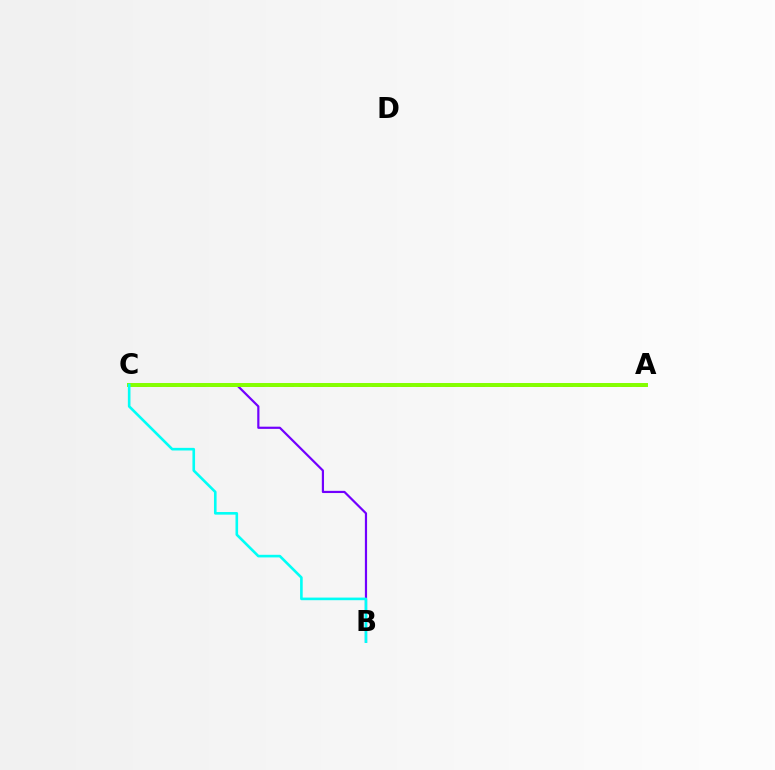{('A', 'C'): [{'color': '#ff0000', 'line_style': 'dashed', 'thickness': 2.0}, {'color': '#84ff00', 'line_style': 'solid', 'thickness': 2.85}], ('B', 'C'): [{'color': '#7200ff', 'line_style': 'solid', 'thickness': 1.58}, {'color': '#00fff6', 'line_style': 'solid', 'thickness': 1.88}]}